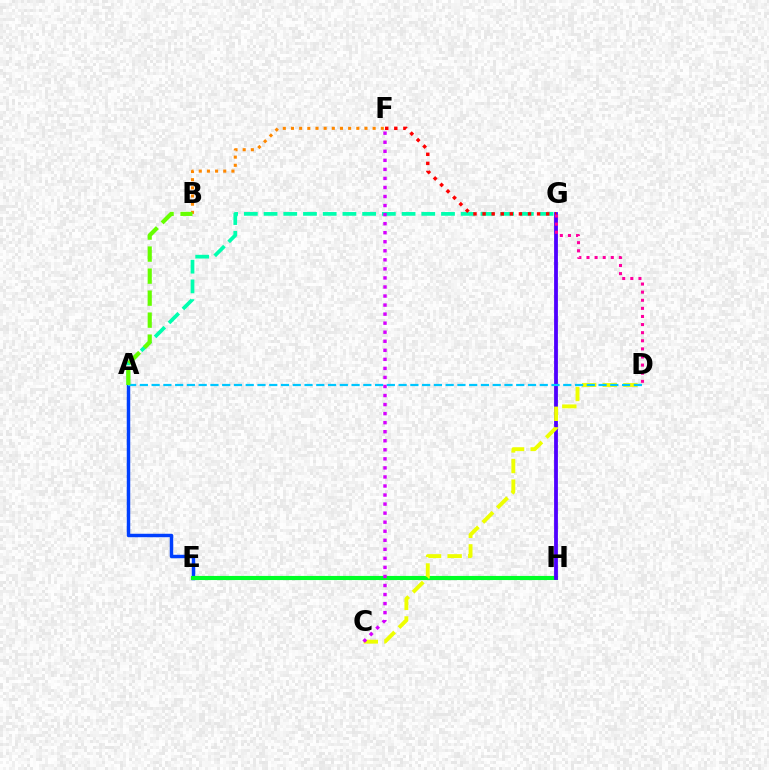{('B', 'F'): [{'color': '#ff8800', 'line_style': 'dotted', 'thickness': 2.22}], ('A', 'E'): [{'color': '#003fff', 'line_style': 'solid', 'thickness': 2.49}], ('E', 'H'): [{'color': '#00ff27', 'line_style': 'solid', 'thickness': 2.97}], ('A', 'G'): [{'color': '#00ffaf', 'line_style': 'dashed', 'thickness': 2.68}], ('G', 'H'): [{'color': '#4f00ff', 'line_style': 'solid', 'thickness': 2.74}], ('C', 'D'): [{'color': '#eeff00', 'line_style': 'dashed', 'thickness': 2.8}], ('A', 'D'): [{'color': '#00c7ff', 'line_style': 'dashed', 'thickness': 1.6}], ('A', 'B'): [{'color': '#66ff00', 'line_style': 'dashed', 'thickness': 2.99}], ('F', 'G'): [{'color': '#ff0000', 'line_style': 'dotted', 'thickness': 2.47}], ('D', 'G'): [{'color': '#ff00a0', 'line_style': 'dotted', 'thickness': 2.2}], ('C', 'F'): [{'color': '#d600ff', 'line_style': 'dotted', 'thickness': 2.46}]}